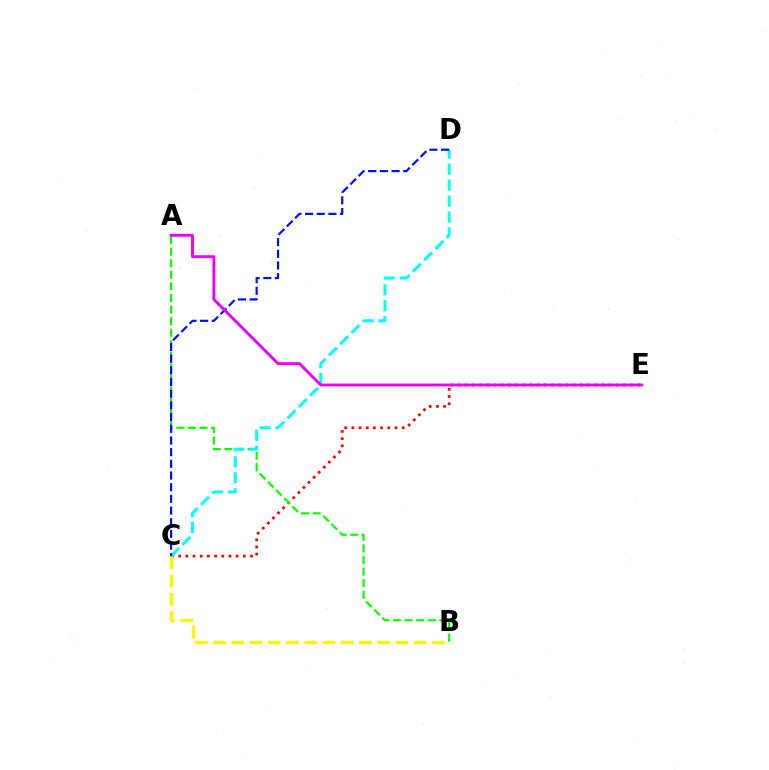{('C', 'E'): [{'color': '#ff0000', 'line_style': 'dotted', 'thickness': 1.95}], ('A', 'B'): [{'color': '#08ff00', 'line_style': 'dashed', 'thickness': 1.57}], ('C', 'D'): [{'color': '#00fff6', 'line_style': 'dashed', 'thickness': 2.17}, {'color': '#0010ff', 'line_style': 'dashed', 'thickness': 1.59}], ('B', 'C'): [{'color': '#fcf500', 'line_style': 'dashed', 'thickness': 2.48}], ('A', 'E'): [{'color': '#ee00ff', 'line_style': 'solid', 'thickness': 2.08}]}